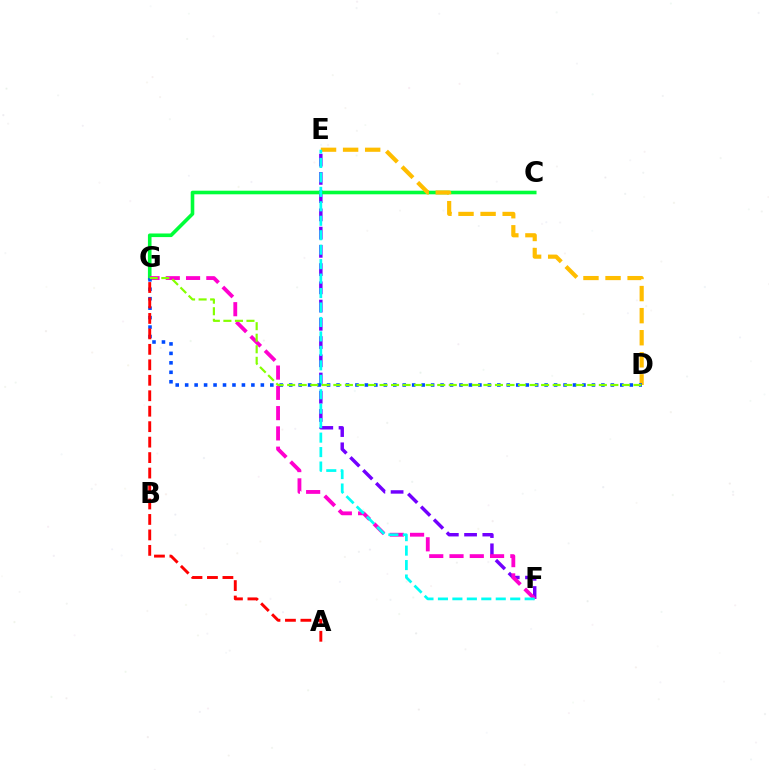{('E', 'F'): [{'color': '#7200ff', 'line_style': 'dashed', 'thickness': 2.48}, {'color': '#00fff6', 'line_style': 'dashed', 'thickness': 1.96}], ('C', 'G'): [{'color': '#00ff39', 'line_style': 'solid', 'thickness': 2.6}], ('F', 'G'): [{'color': '#ff00cf', 'line_style': 'dashed', 'thickness': 2.75}], ('D', 'E'): [{'color': '#ffbd00', 'line_style': 'dashed', 'thickness': 3.0}], ('D', 'G'): [{'color': '#004bff', 'line_style': 'dotted', 'thickness': 2.57}, {'color': '#84ff00', 'line_style': 'dashed', 'thickness': 1.57}], ('A', 'G'): [{'color': '#ff0000', 'line_style': 'dashed', 'thickness': 2.1}]}